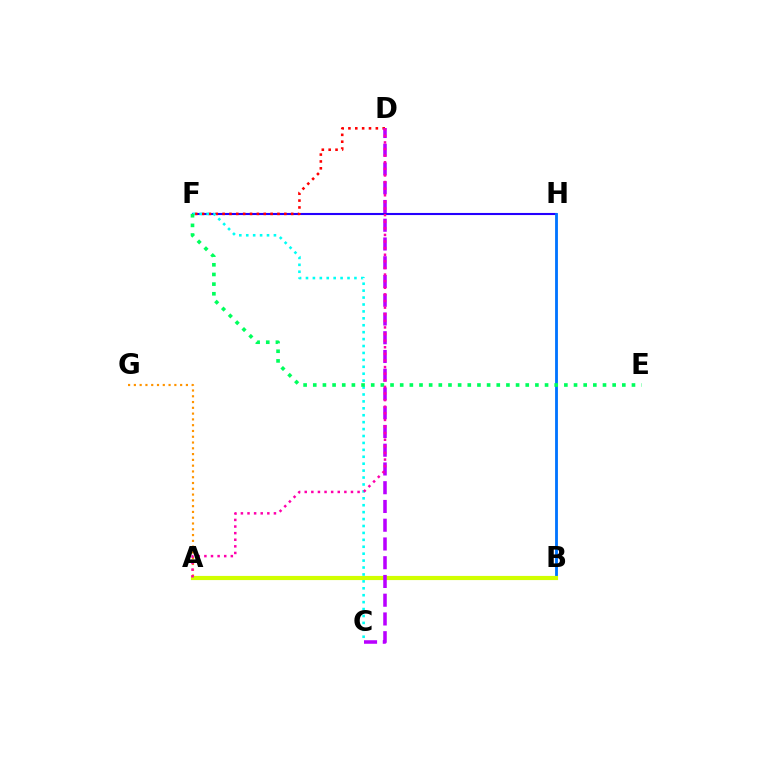{('F', 'H'): [{'color': '#2500ff', 'line_style': 'solid', 'thickness': 1.51}], ('A', 'B'): [{'color': '#3dff00', 'line_style': 'dashed', 'thickness': 1.51}, {'color': '#d1ff00', 'line_style': 'solid', 'thickness': 2.99}], ('B', 'H'): [{'color': '#0074ff', 'line_style': 'solid', 'thickness': 2.04}], ('D', 'F'): [{'color': '#ff0000', 'line_style': 'dotted', 'thickness': 1.86}], ('C', 'F'): [{'color': '#00fff6', 'line_style': 'dotted', 'thickness': 1.88}], ('C', 'D'): [{'color': '#b900ff', 'line_style': 'dashed', 'thickness': 2.55}], ('A', 'G'): [{'color': '#ff9400', 'line_style': 'dotted', 'thickness': 1.57}], ('E', 'F'): [{'color': '#00ff5c', 'line_style': 'dotted', 'thickness': 2.62}], ('A', 'D'): [{'color': '#ff00ac', 'line_style': 'dotted', 'thickness': 1.8}]}